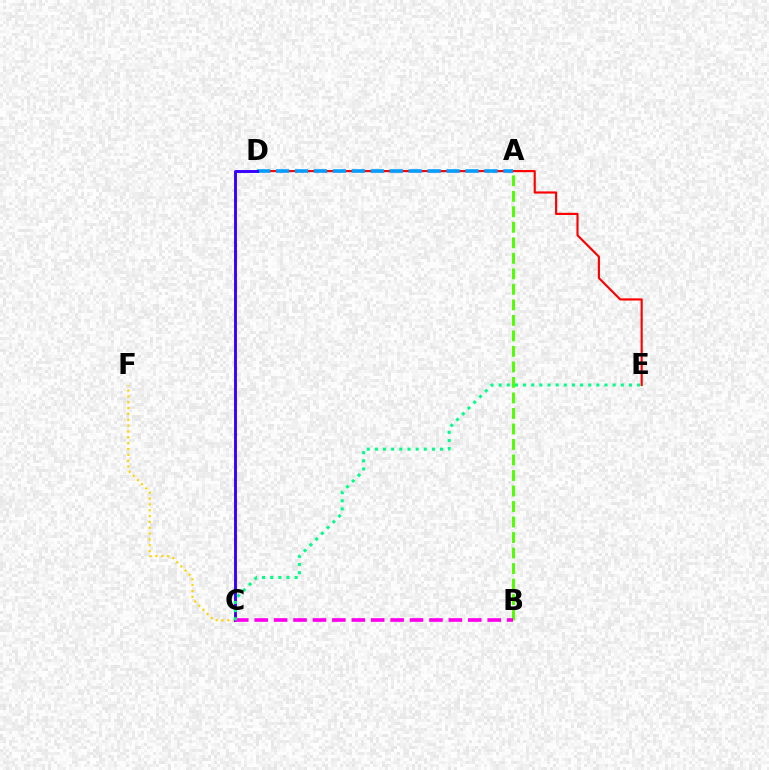{('D', 'E'): [{'color': '#ff0000', 'line_style': 'solid', 'thickness': 1.55}], ('A', 'B'): [{'color': '#4fff00', 'line_style': 'dashed', 'thickness': 2.11}], ('A', 'D'): [{'color': '#009eff', 'line_style': 'dashed', 'thickness': 2.57}], ('C', 'F'): [{'color': '#ffd500', 'line_style': 'dotted', 'thickness': 1.59}], ('C', 'D'): [{'color': '#3700ff', 'line_style': 'solid', 'thickness': 2.09}], ('B', 'C'): [{'color': '#ff00ed', 'line_style': 'dashed', 'thickness': 2.64}], ('C', 'E'): [{'color': '#00ff86', 'line_style': 'dotted', 'thickness': 2.21}]}